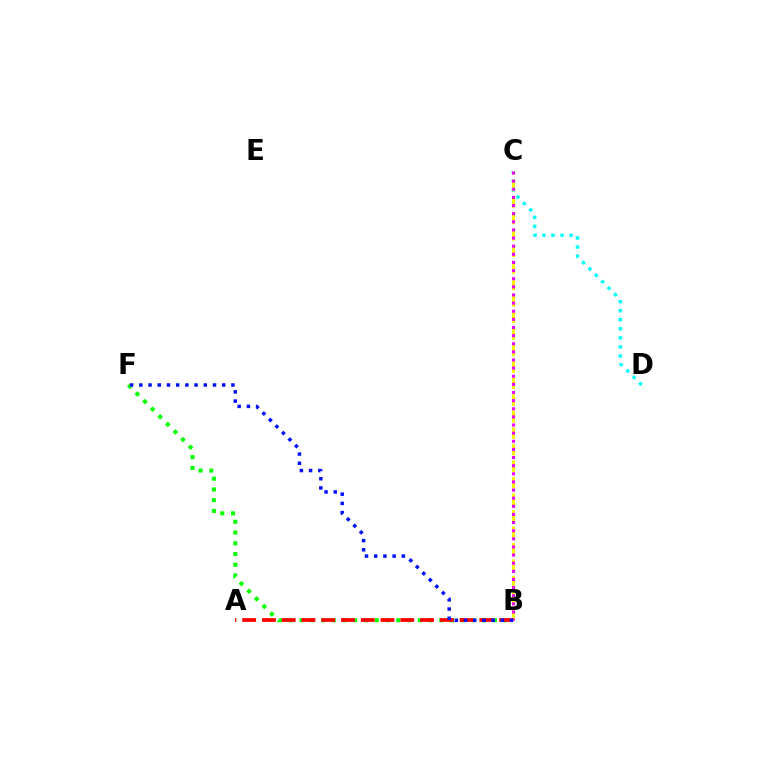{('C', 'D'): [{'color': '#00fff6', 'line_style': 'dotted', 'thickness': 2.46}], ('B', 'F'): [{'color': '#08ff00', 'line_style': 'dotted', 'thickness': 2.92}, {'color': '#0010ff', 'line_style': 'dotted', 'thickness': 2.5}], ('B', 'C'): [{'color': '#fcf500', 'line_style': 'dashed', 'thickness': 2.24}, {'color': '#ee00ff', 'line_style': 'dotted', 'thickness': 2.21}], ('A', 'B'): [{'color': '#ff0000', 'line_style': 'dashed', 'thickness': 2.69}]}